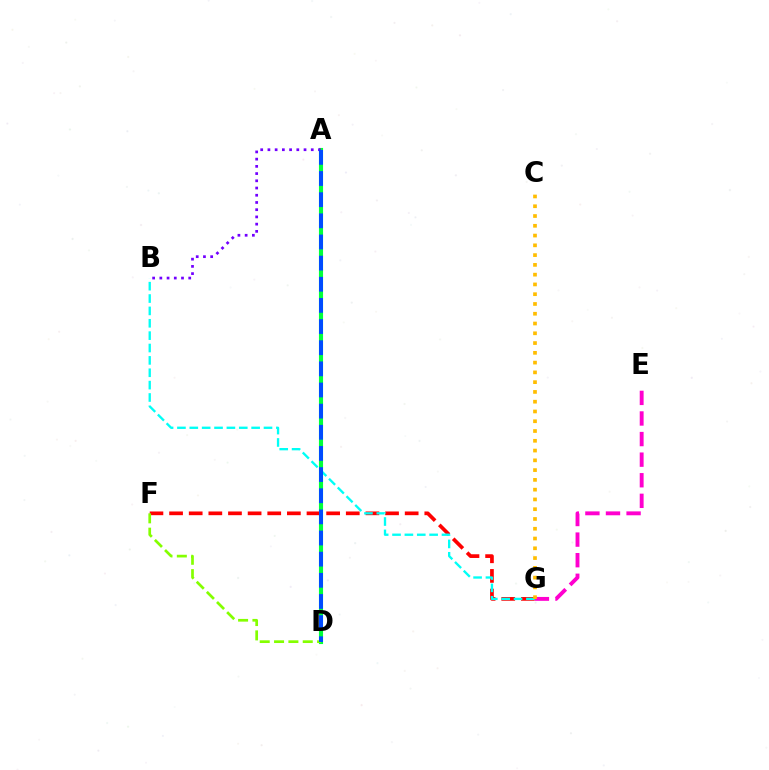{('A', 'D'): [{'color': '#00ff39', 'line_style': 'solid', 'thickness': 2.97}, {'color': '#004bff', 'line_style': 'dashed', 'thickness': 2.87}], ('F', 'G'): [{'color': '#ff0000', 'line_style': 'dashed', 'thickness': 2.67}], ('E', 'G'): [{'color': '#ff00cf', 'line_style': 'dashed', 'thickness': 2.8}], ('B', 'G'): [{'color': '#00fff6', 'line_style': 'dashed', 'thickness': 1.68}], ('A', 'B'): [{'color': '#7200ff', 'line_style': 'dotted', 'thickness': 1.96}], ('D', 'F'): [{'color': '#84ff00', 'line_style': 'dashed', 'thickness': 1.95}], ('C', 'G'): [{'color': '#ffbd00', 'line_style': 'dotted', 'thickness': 2.66}]}